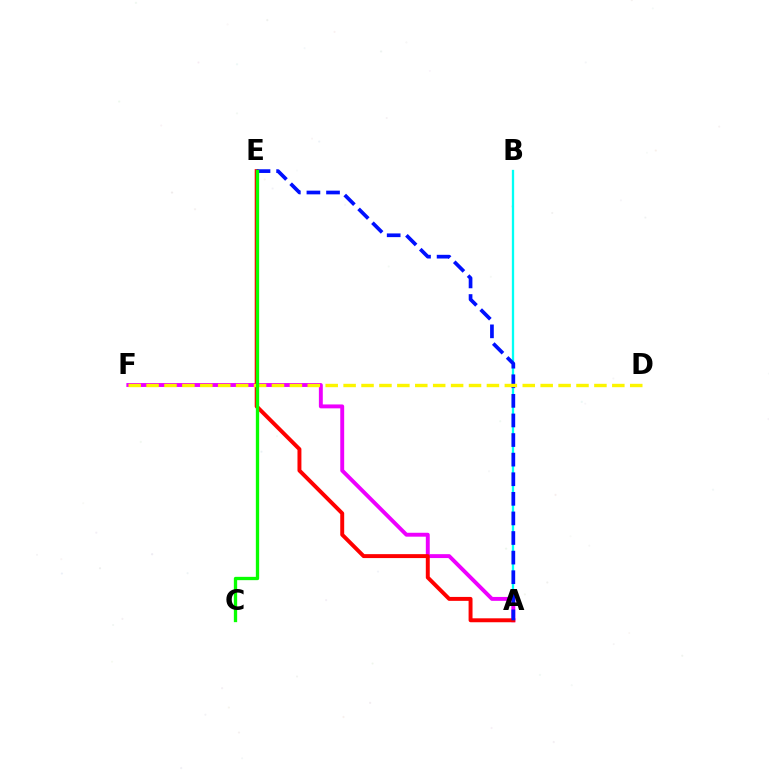{('A', 'B'): [{'color': '#00fff6', 'line_style': 'solid', 'thickness': 1.65}], ('A', 'F'): [{'color': '#ee00ff', 'line_style': 'solid', 'thickness': 2.81}], ('A', 'E'): [{'color': '#ff0000', 'line_style': 'solid', 'thickness': 2.83}, {'color': '#0010ff', 'line_style': 'dashed', 'thickness': 2.66}], ('D', 'F'): [{'color': '#fcf500', 'line_style': 'dashed', 'thickness': 2.43}], ('C', 'E'): [{'color': '#08ff00', 'line_style': 'solid', 'thickness': 2.39}]}